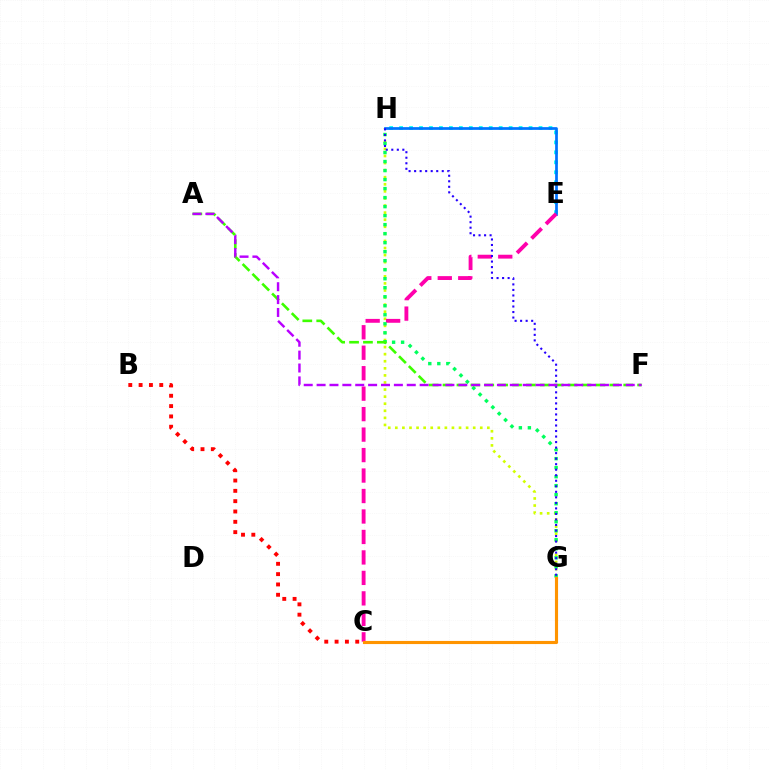{('G', 'H'): [{'color': '#d1ff00', 'line_style': 'dotted', 'thickness': 1.92}, {'color': '#00ff5c', 'line_style': 'dotted', 'thickness': 2.45}, {'color': '#2500ff', 'line_style': 'dotted', 'thickness': 1.5}], ('B', 'C'): [{'color': '#ff0000', 'line_style': 'dotted', 'thickness': 2.8}], ('E', 'H'): [{'color': '#00fff6', 'line_style': 'dotted', 'thickness': 2.71}, {'color': '#0074ff', 'line_style': 'solid', 'thickness': 1.96}], ('C', 'E'): [{'color': '#ff00ac', 'line_style': 'dashed', 'thickness': 2.78}], ('A', 'F'): [{'color': '#3dff00', 'line_style': 'dashed', 'thickness': 1.89}, {'color': '#b900ff', 'line_style': 'dashed', 'thickness': 1.75}], ('C', 'G'): [{'color': '#ff9400', 'line_style': 'solid', 'thickness': 2.24}]}